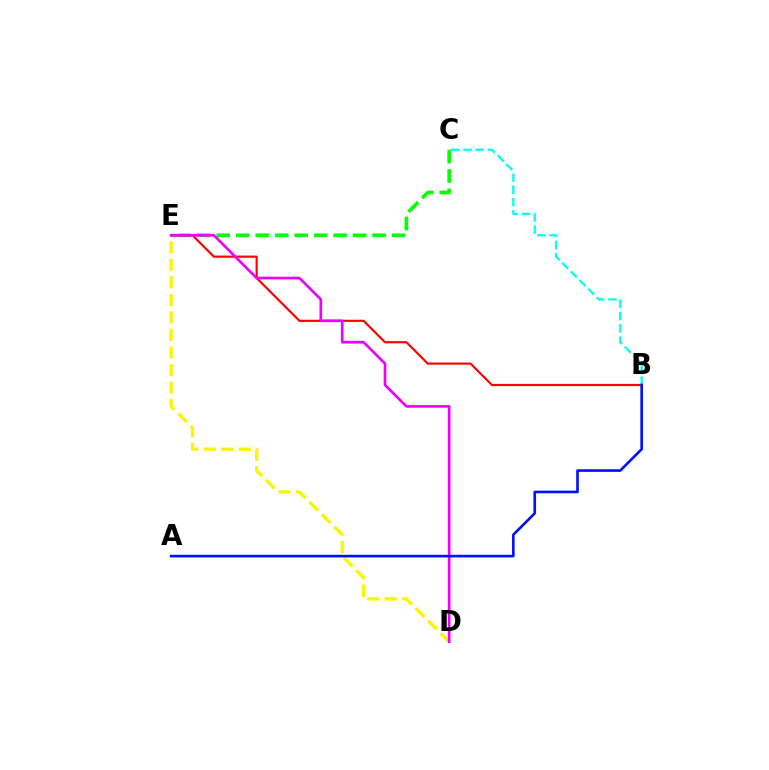{('C', 'E'): [{'color': '#08ff00', 'line_style': 'dashed', 'thickness': 2.65}], ('B', 'E'): [{'color': '#ff0000', 'line_style': 'solid', 'thickness': 1.57}], ('D', 'E'): [{'color': '#fcf500', 'line_style': 'dashed', 'thickness': 2.38}, {'color': '#ee00ff', 'line_style': 'solid', 'thickness': 1.92}], ('B', 'C'): [{'color': '#00fff6', 'line_style': 'dashed', 'thickness': 1.66}], ('A', 'B'): [{'color': '#0010ff', 'line_style': 'solid', 'thickness': 1.89}]}